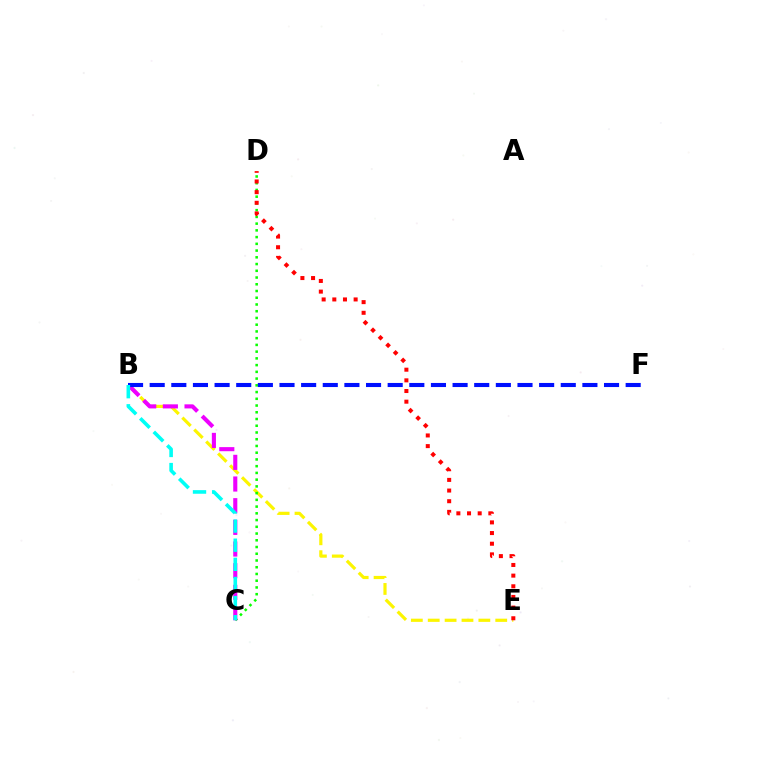{('B', 'E'): [{'color': '#fcf500', 'line_style': 'dashed', 'thickness': 2.29}], ('C', 'D'): [{'color': '#08ff00', 'line_style': 'dotted', 'thickness': 1.83}], ('B', 'C'): [{'color': '#ee00ff', 'line_style': 'dashed', 'thickness': 2.94}, {'color': '#00fff6', 'line_style': 'dashed', 'thickness': 2.6}], ('B', 'F'): [{'color': '#0010ff', 'line_style': 'dashed', 'thickness': 2.94}], ('D', 'E'): [{'color': '#ff0000', 'line_style': 'dotted', 'thickness': 2.9}]}